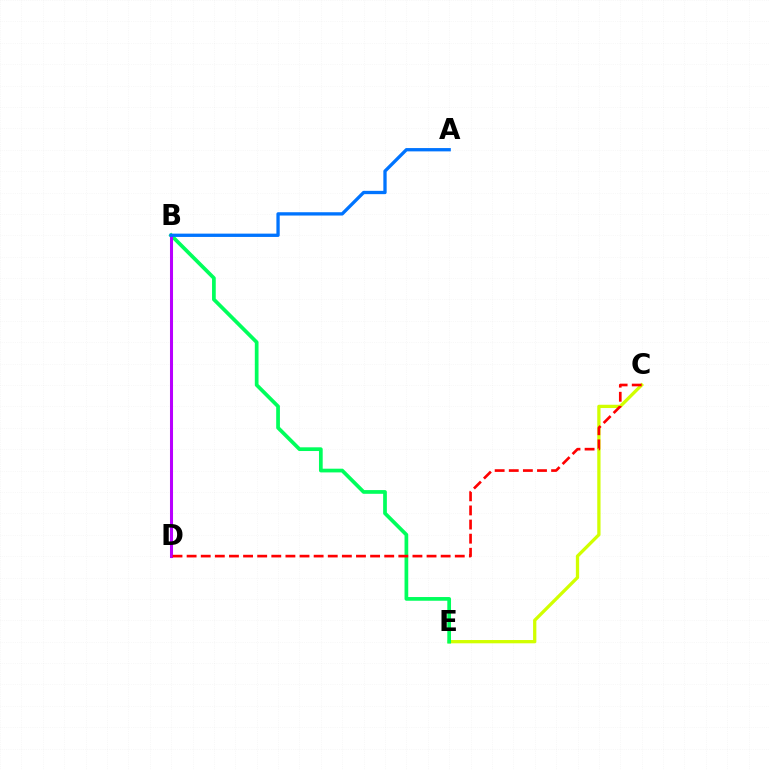{('C', 'E'): [{'color': '#d1ff00', 'line_style': 'solid', 'thickness': 2.36}], ('B', 'E'): [{'color': '#00ff5c', 'line_style': 'solid', 'thickness': 2.68}], ('B', 'D'): [{'color': '#b900ff', 'line_style': 'solid', 'thickness': 2.2}], ('A', 'B'): [{'color': '#0074ff', 'line_style': 'solid', 'thickness': 2.38}], ('C', 'D'): [{'color': '#ff0000', 'line_style': 'dashed', 'thickness': 1.92}]}